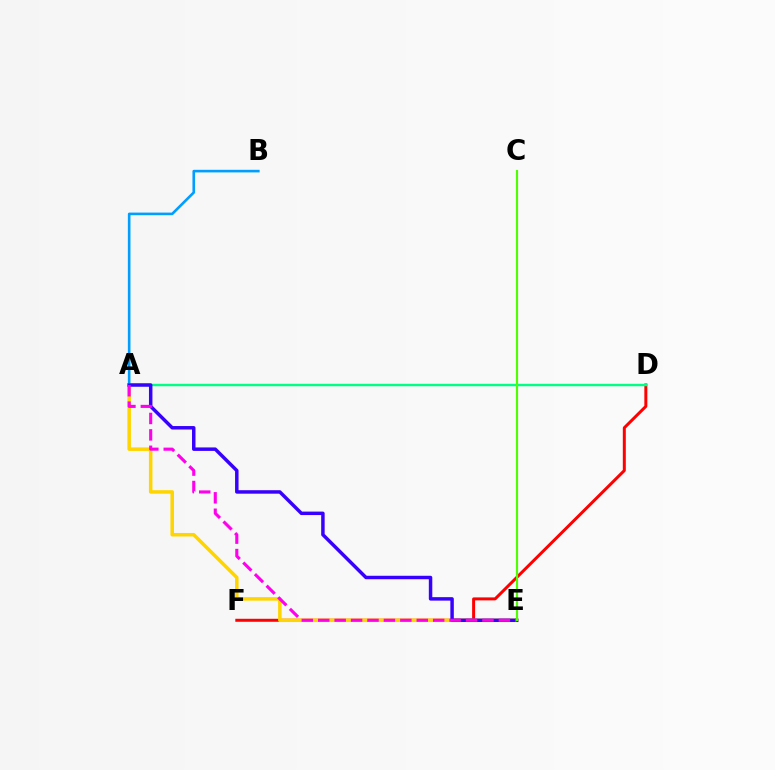{('D', 'F'): [{'color': '#ff0000', 'line_style': 'solid', 'thickness': 2.15}], ('A', 'B'): [{'color': '#009eff', 'line_style': 'solid', 'thickness': 1.88}], ('A', 'D'): [{'color': '#00ff86', 'line_style': 'solid', 'thickness': 1.76}], ('A', 'E'): [{'color': '#ffd500', 'line_style': 'solid', 'thickness': 2.53}, {'color': '#3700ff', 'line_style': 'solid', 'thickness': 2.5}, {'color': '#ff00ed', 'line_style': 'dashed', 'thickness': 2.23}], ('C', 'E'): [{'color': '#4fff00', 'line_style': 'solid', 'thickness': 1.54}]}